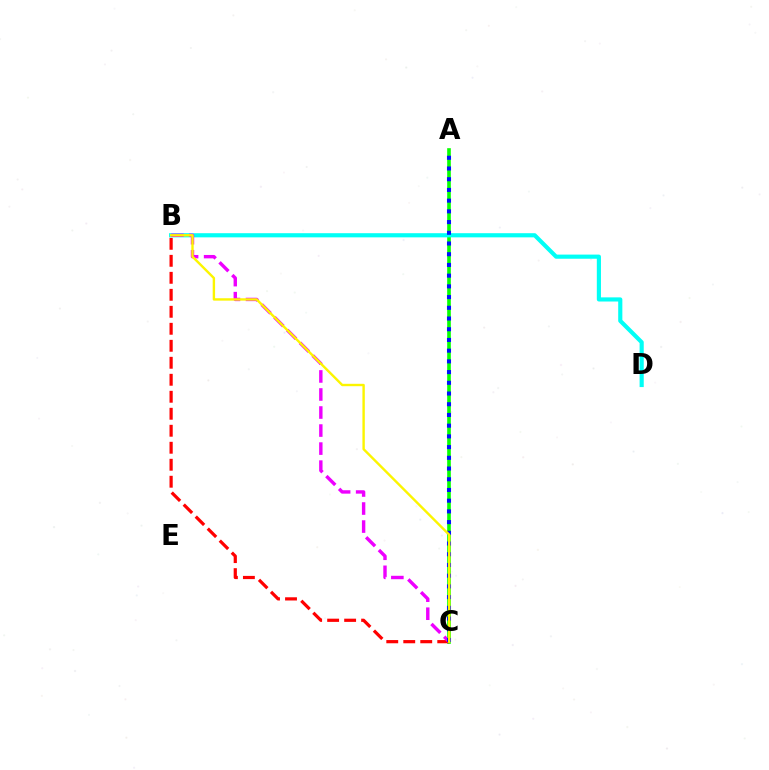{('A', 'C'): [{'color': '#08ff00', 'line_style': 'solid', 'thickness': 2.62}, {'color': '#0010ff', 'line_style': 'dotted', 'thickness': 2.91}], ('B', 'C'): [{'color': '#ff0000', 'line_style': 'dashed', 'thickness': 2.31}, {'color': '#ee00ff', 'line_style': 'dashed', 'thickness': 2.45}, {'color': '#fcf500', 'line_style': 'solid', 'thickness': 1.72}], ('B', 'D'): [{'color': '#00fff6', 'line_style': 'solid', 'thickness': 2.99}]}